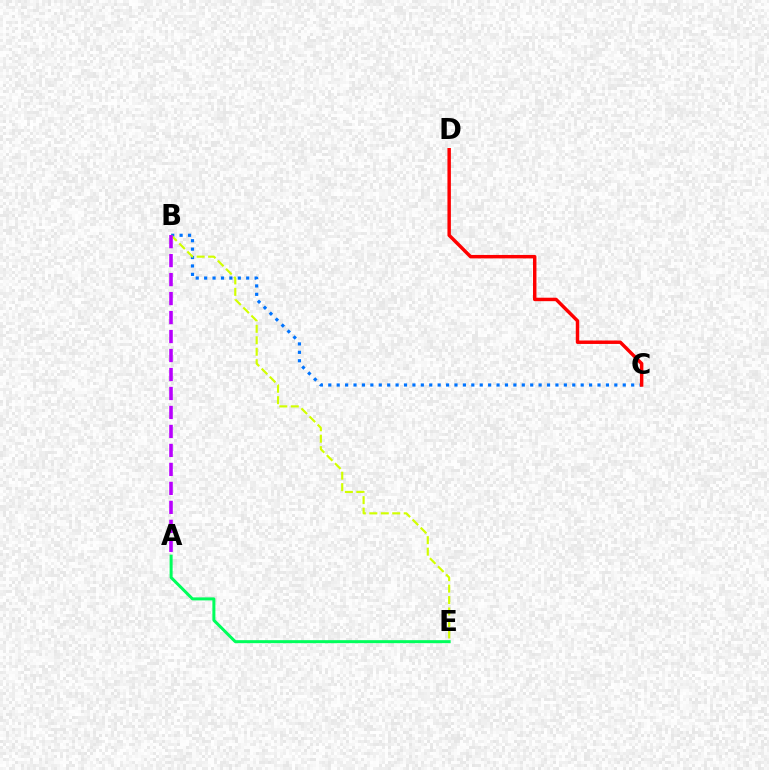{('B', 'C'): [{'color': '#0074ff', 'line_style': 'dotted', 'thickness': 2.29}], ('B', 'E'): [{'color': '#d1ff00', 'line_style': 'dashed', 'thickness': 1.56}], ('A', 'B'): [{'color': '#b900ff', 'line_style': 'dashed', 'thickness': 2.58}], ('A', 'E'): [{'color': '#00ff5c', 'line_style': 'solid', 'thickness': 2.16}], ('C', 'D'): [{'color': '#ff0000', 'line_style': 'solid', 'thickness': 2.48}]}